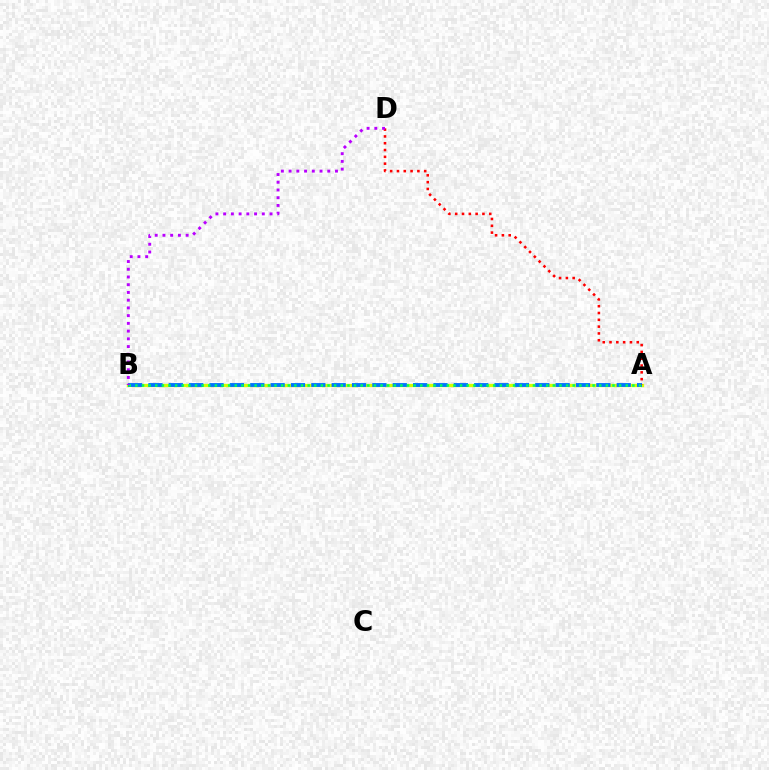{('A', 'B'): [{'color': '#d1ff00', 'line_style': 'solid', 'thickness': 2.38}, {'color': '#0074ff', 'line_style': 'dashed', 'thickness': 2.77}, {'color': '#00ff5c', 'line_style': 'dotted', 'thickness': 1.8}], ('A', 'D'): [{'color': '#ff0000', 'line_style': 'dotted', 'thickness': 1.85}], ('B', 'D'): [{'color': '#b900ff', 'line_style': 'dotted', 'thickness': 2.1}]}